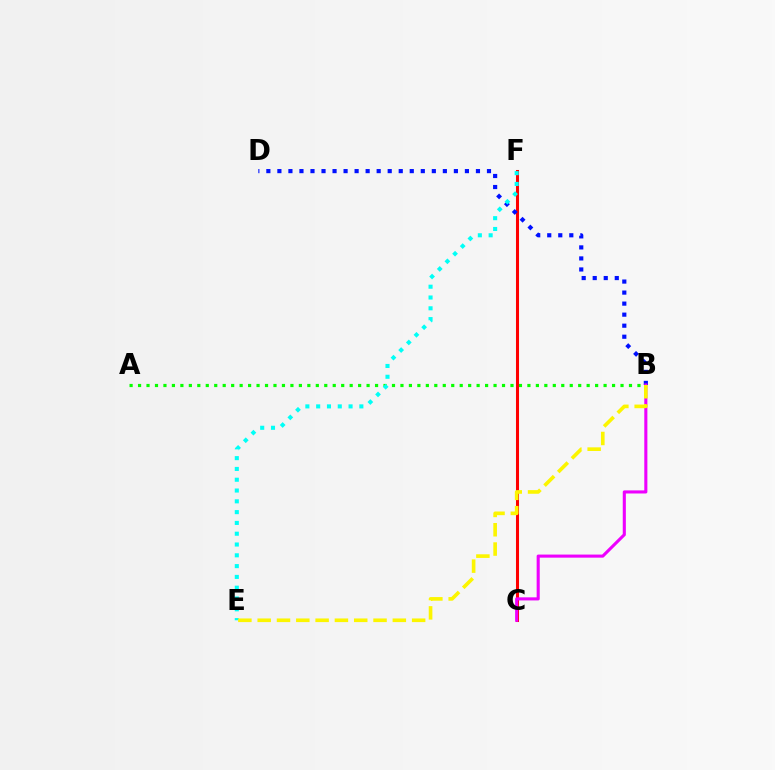{('A', 'B'): [{'color': '#08ff00', 'line_style': 'dotted', 'thickness': 2.3}], ('C', 'F'): [{'color': '#ff0000', 'line_style': 'solid', 'thickness': 2.19}], ('B', 'D'): [{'color': '#0010ff', 'line_style': 'dotted', 'thickness': 3.0}], ('B', 'C'): [{'color': '#ee00ff', 'line_style': 'solid', 'thickness': 2.22}], ('E', 'F'): [{'color': '#00fff6', 'line_style': 'dotted', 'thickness': 2.93}], ('B', 'E'): [{'color': '#fcf500', 'line_style': 'dashed', 'thickness': 2.62}]}